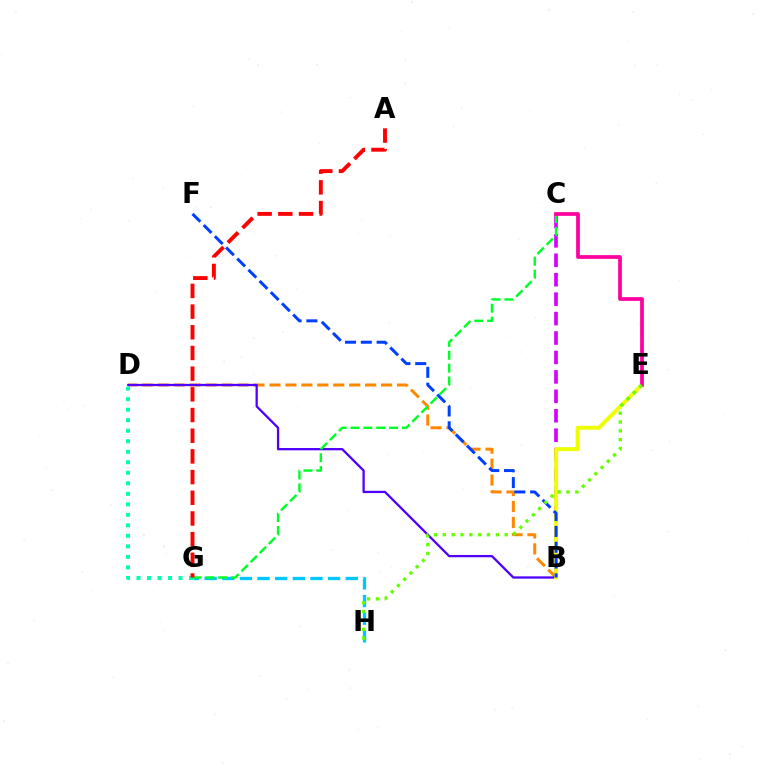{('G', 'H'): [{'color': '#00c7ff', 'line_style': 'dashed', 'thickness': 2.4}], ('B', 'D'): [{'color': '#ff8800', 'line_style': 'dashed', 'thickness': 2.17}, {'color': '#4f00ff', 'line_style': 'solid', 'thickness': 1.65}], ('D', 'G'): [{'color': '#00ffaf', 'line_style': 'dotted', 'thickness': 2.86}], ('B', 'C'): [{'color': '#d600ff', 'line_style': 'dashed', 'thickness': 2.64}], ('B', 'E'): [{'color': '#eeff00', 'line_style': 'solid', 'thickness': 2.8}], ('C', 'G'): [{'color': '#00ff27', 'line_style': 'dashed', 'thickness': 1.75}], ('C', 'E'): [{'color': '#ff00a0', 'line_style': 'solid', 'thickness': 2.69}], ('B', 'F'): [{'color': '#003fff', 'line_style': 'dashed', 'thickness': 2.15}], ('E', 'H'): [{'color': '#66ff00', 'line_style': 'dotted', 'thickness': 2.4}], ('A', 'G'): [{'color': '#ff0000', 'line_style': 'dashed', 'thickness': 2.81}]}